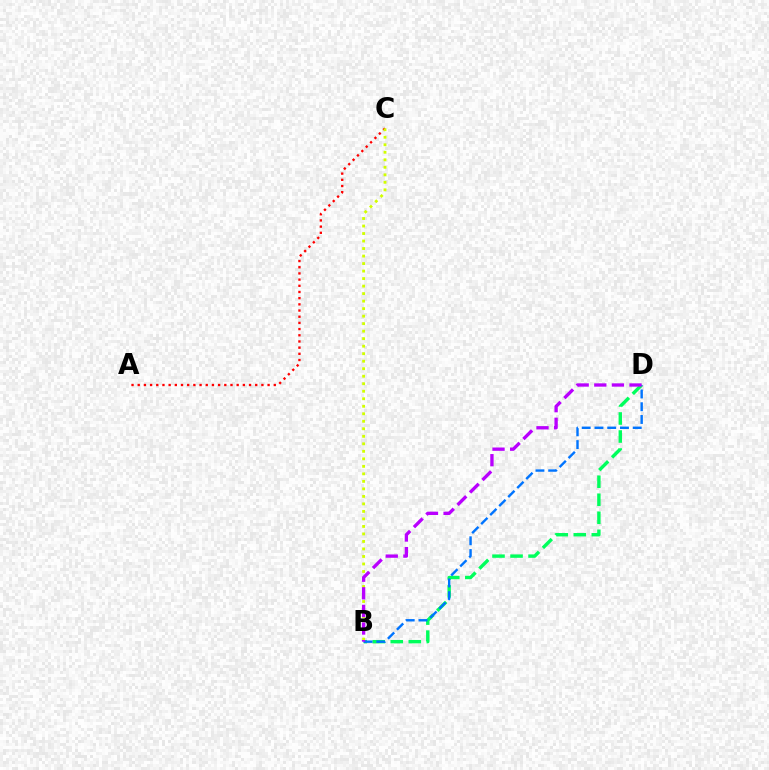{('B', 'D'): [{'color': '#00ff5c', 'line_style': 'dashed', 'thickness': 2.45}, {'color': '#0074ff', 'line_style': 'dashed', 'thickness': 1.73}, {'color': '#b900ff', 'line_style': 'dashed', 'thickness': 2.39}], ('A', 'C'): [{'color': '#ff0000', 'line_style': 'dotted', 'thickness': 1.68}], ('B', 'C'): [{'color': '#d1ff00', 'line_style': 'dotted', 'thickness': 2.04}]}